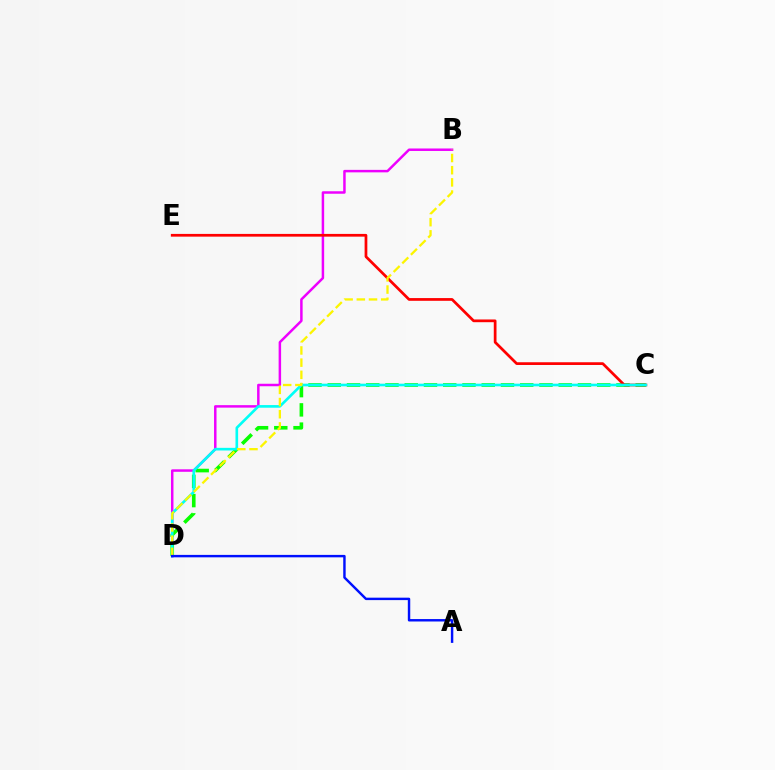{('B', 'D'): [{'color': '#ee00ff', 'line_style': 'solid', 'thickness': 1.79}, {'color': '#fcf500', 'line_style': 'dashed', 'thickness': 1.66}], ('C', 'D'): [{'color': '#08ff00', 'line_style': 'dashed', 'thickness': 2.61}, {'color': '#00fff6', 'line_style': 'solid', 'thickness': 1.9}], ('C', 'E'): [{'color': '#ff0000', 'line_style': 'solid', 'thickness': 1.97}], ('A', 'D'): [{'color': '#0010ff', 'line_style': 'solid', 'thickness': 1.75}]}